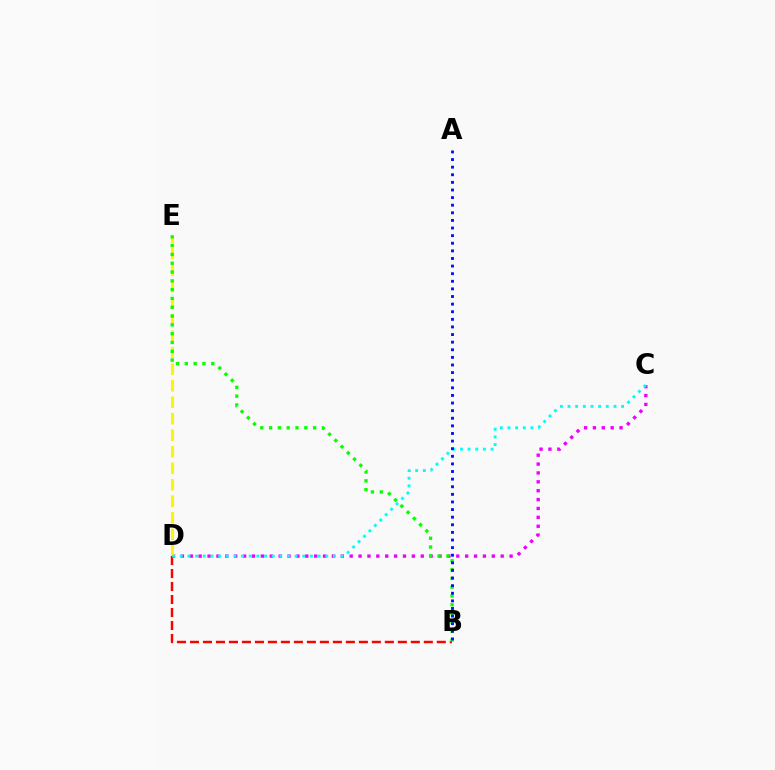{('C', 'D'): [{'color': '#ee00ff', 'line_style': 'dotted', 'thickness': 2.41}, {'color': '#00fff6', 'line_style': 'dotted', 'thickness': 2.08}], ('D', 'E'): [{'color': '#fcf500', 'line_style': 'dashed', 'thickness': 2.24}], ('B', 'D'): [{'color': '#ff0000', 'line_style': 'dashed', 'thickness': 1.76}], ('B', 'E'): [{'color': '#08ff00', 'line_style': 'dotted', 'thickness': 2.39}], ('A', 'B'): [{'color': '#0010ff', 'line_style': 'dotted', 'thickness': 2.07}]}